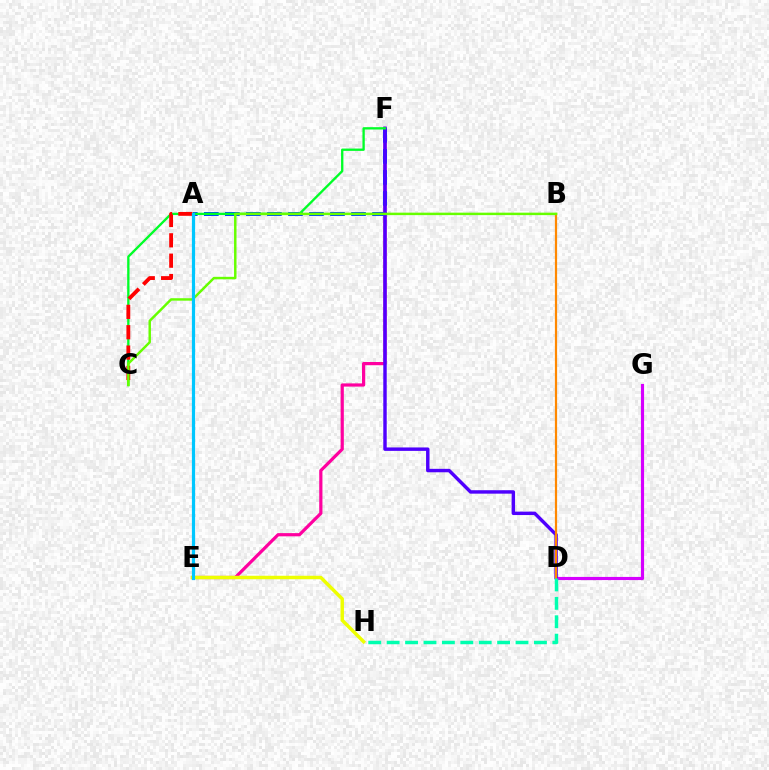{('D', 'G'): [{'color': '#d600ff', 'line_style': 'solid', 'thickness': 2.27}], ('E', 'F'): [{'color': '#ff00a0', 'line_style': 'solid', 'thickness': 2.31}], ('A', 'F'): [{'color': '#003fff', 'line_style': 'dashed', 'thickness': 2.86}], ('D', 'F'): [{'color': '#4f00ff', 'line_style': 'solid', 'thickness': 2.47}], ('B', 'D'): [{'color': '#ff8800', 'line_style': 'solid', 'thickness': 1.6}], ('E', 'H'): [{'color': '#eeff00', 'line_style': 'solid', 'thickness': 2.49}], ('C', 'F'): [{'color': '#00ff27', 'line_style': 'solid', 'thickness': 1.67}], ('D', 'H'): [{'color': '#00ffaf', 'line_style': 'dashed', 'thickness': 2.5}], ('A', 'C'): [{'color': '#ff0000', 'line_style': 'dashed', 'thickness': 2.77}], ('B', 'C'): [{'color': '#66ff00', 'line_style': 'solid', 'thickness': 1.77}], ('A', 'E'): [{'color': '#00c7ff', 'line_style': 'solid', 'thickness': 2.31}]}